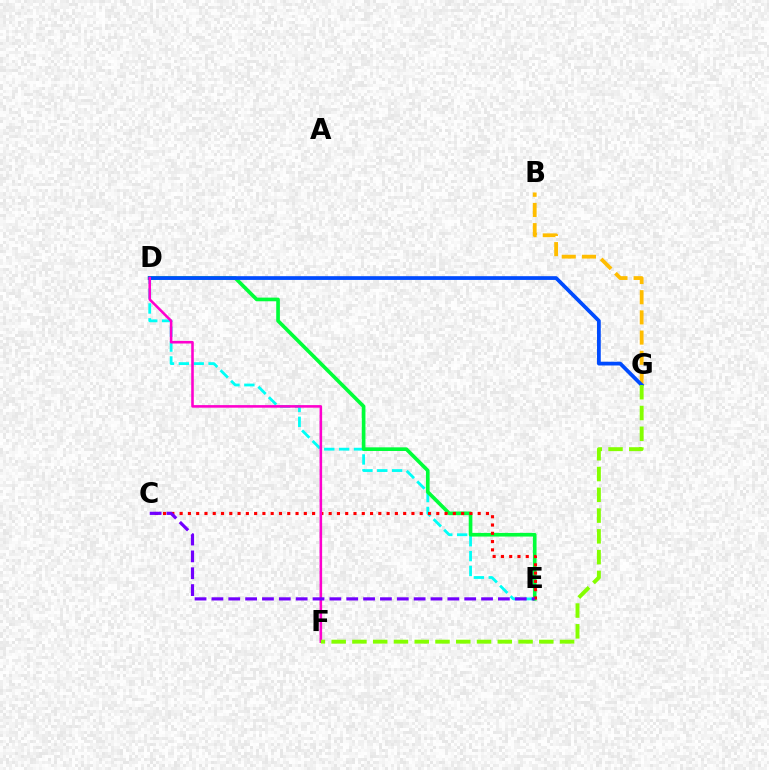{('D', 'E'): [{'color': '#00fff6', 'line_style': 'dashed', 'thickness': 2.02}, {'color': '#00ff39', 'line_style': 'solid', 'thickness': 2.63}], ('B', 'G'): [{'color': '#ffbd00', 'line_style': 'dashed', 'thickness': 2.74}], ('D', 'G'): [{'color': '#004bff', 'line_style': 'solid', 'thickness': 2.7}], ('C', 'E'): [{'color': '#ff0000', 'line_style': 'dotted', 'thickness': 2.25}, {'color': '#7200ff', 'line_style': 'dashed', 'thickness': 2.29}], ('D', 'F'): [{'color': '#ff00cf', 'line_style': 'solid', 'thickness': 1.86}], ('F', 'G'): [{'color': '#84ff00', 'line_style': 'dashed', 'thickness': 2.82}]}